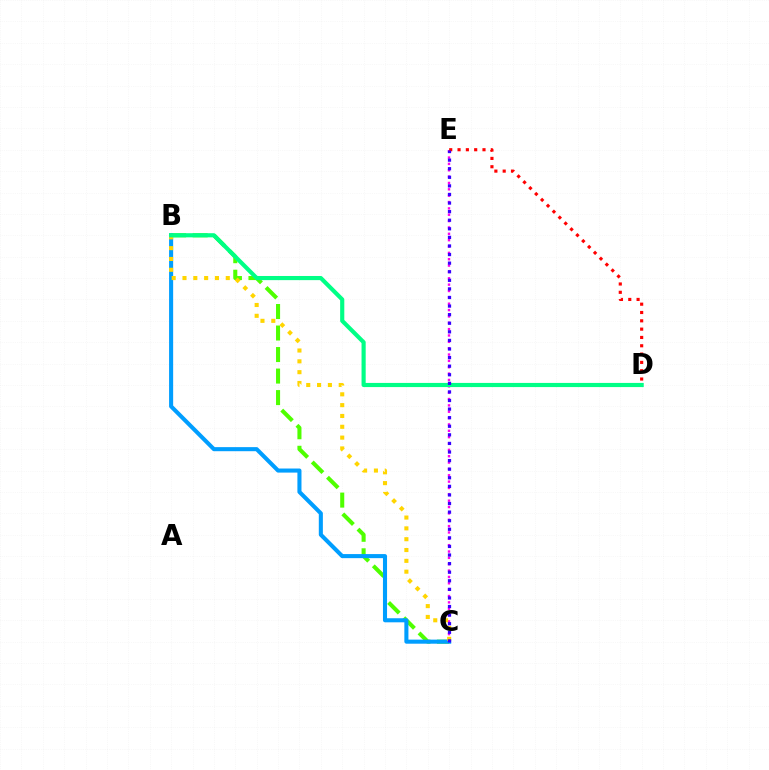{('B', 'C'): [{'color': '#4fff00', 'line_style': 'dashed', 'thickness': 2.92}, {'color': '#009eff', 'line_style': 'solid', 'thickness': 2.93}, {'color': '#ffd500', 'line_style': 'dotted', 'thickness': 2.94}], ('C', 'E'): [{'color': '#ff00ed', 'line_style': 'dotted', 'thickness': 1.73}, {'color': '#3700ff', 'line_style': 'dotted', 'thickness': 2.33}], ('D', 'E'): [{'color': '#ff0000', 'line_style': 'dotted', 'thickness': 2.26}], ('B', 'D'): [{'color': '#00ff86', 'line_style': 'solid', 'thickness': 2.99}]}